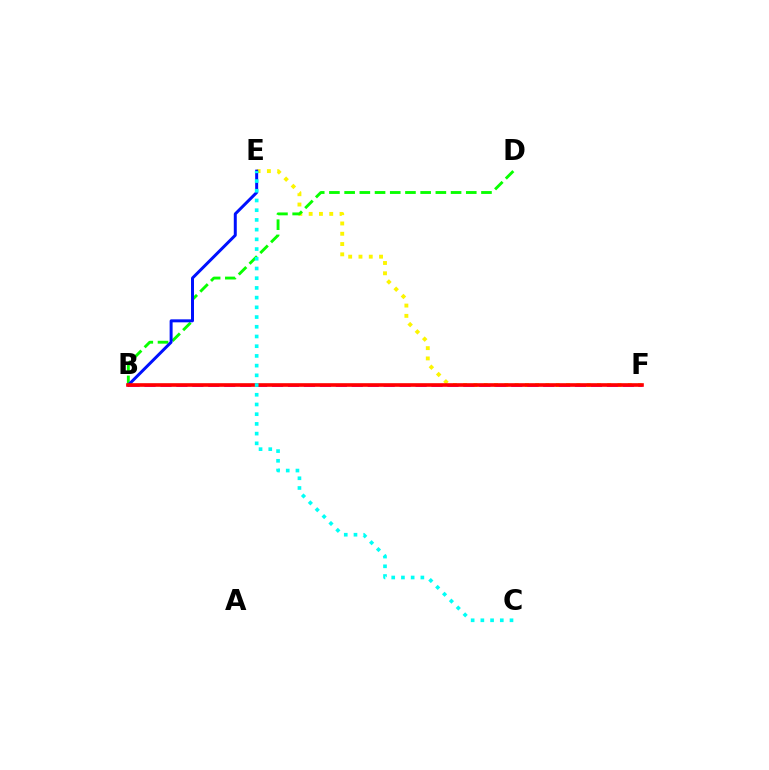{('E', 'F'): [{'color': '#fcf500', 'line_style': 'dotted', 'thickness': 2.8}], ('B', 'D'): [{'color': '#08ff00', 'line_style': 'dashed', 'thickness': 2.07}], ('B', 'F'): [{'color': '#ee00ff', 'line_style': 'dashed', 'thickness': 2.17}, {'color': '#ff0000', 'line_style': 'solid', 'thickness': 2.61}], ('B', 'E'): [{'color': '#0010ff', 'line_style': 'solid', 'thickness': 2.15}], ('C', 'E'): [{'color': '#00fff6', 'line_style': 'dotted', 'thickness': 2.64}]}